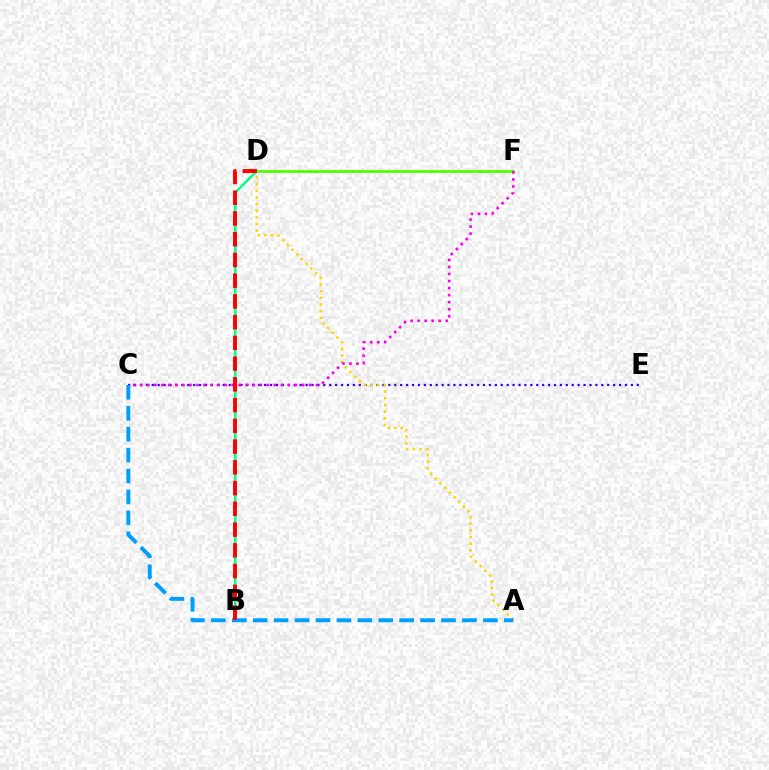{('B', 'D'): [{'color': '#00ff86', 'line_style': 'solid', 'thickness': 1.79}, {'color': '#ff0000', 'line_style': 'dashed', 'thickness': 2.82}], ('C', 'E'): [{'color': '#3700ff', 'line_style': 'dotted', 'thickness': 1.61}], ('A', 'D'): [{'color': '#ffd500', 'line_style': 'dotted', 'thickness': 1.81}], ('A', 'C'): [{'color': '#009eff', 'line_style': 'dashed', 'thickness': 2.84}], ('D', 'F'): [{'color': '#4fff00', 'line_style': 'solid', 'thickness': 1.98}], ('C', 'F'): [{'color': '#ff00ed', 'line_style': 'dotted', 'thickness': 1.91}]}